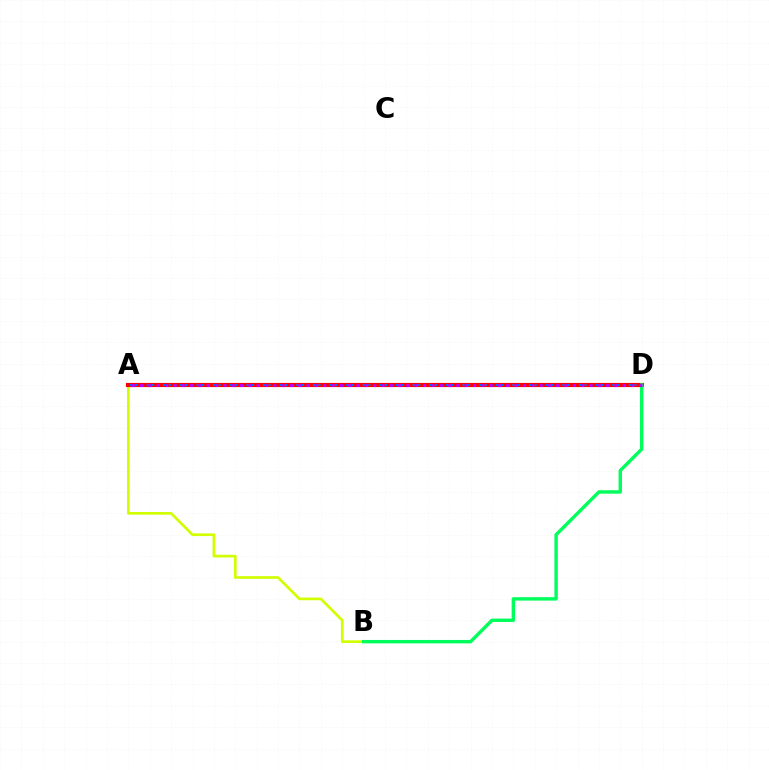{('A', 'B'): [{'color': '#d1ff00', 'line_style': 'solid', 'thickness': 1.93}], ('A', 'D'): [{'color': '#ff0000', 'line_style': 'solid', 'thickness': 2.99}, {'color': '#0074ff', 'line_style': 'dotted', 'thickness': 1.51}, {'color': '#b900ff', 'line_style': 'dotted', 'thickness': 2.26}], ('B', 'D'): [{'color': '#00ff5c', 'line_style': 'solid', 'thickness': 2.46}]}